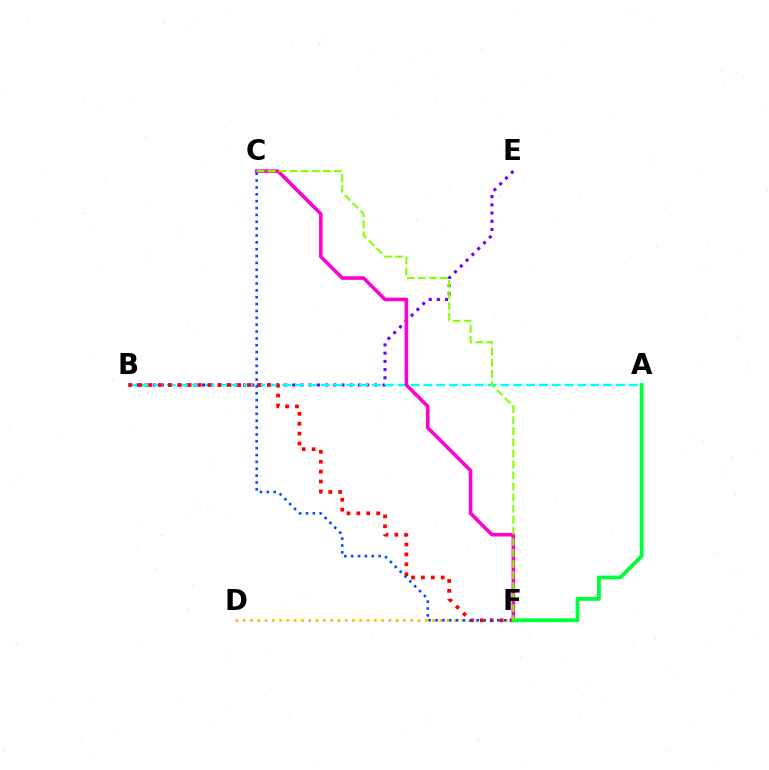{('D', 'F'): [{'color': '#ffbd00', 'line_style': 'dotted', 'thickness': 1.98}], ('B', 'E'): [{'color': '#7200ff', 'line_style': 'dotted', 'thickness': 2.23}], ('A', 'B'): [{'color': '#00fff6', 'line_style': 'dashed', 'thickness': 1.74}], ('B', 'F'): [{'color': '#ff0000', 'line_style': 'dotted', 'thickness': 2.69}], ('C', 'F'): [{'color': '#ff00cf', 'line_style': 'solid', 'thickness': 2.57}, {'color': '#004bff', 'line_style': 'dotted', 'thickness': 1.86}, {'color': '#84ff00', 'line_style': 'dashed', 'thickness': 1.5}], ('A', 'F'): [{'color': '#00ff39', 'line_style': 'solid', 'thickness': 2.77}]}